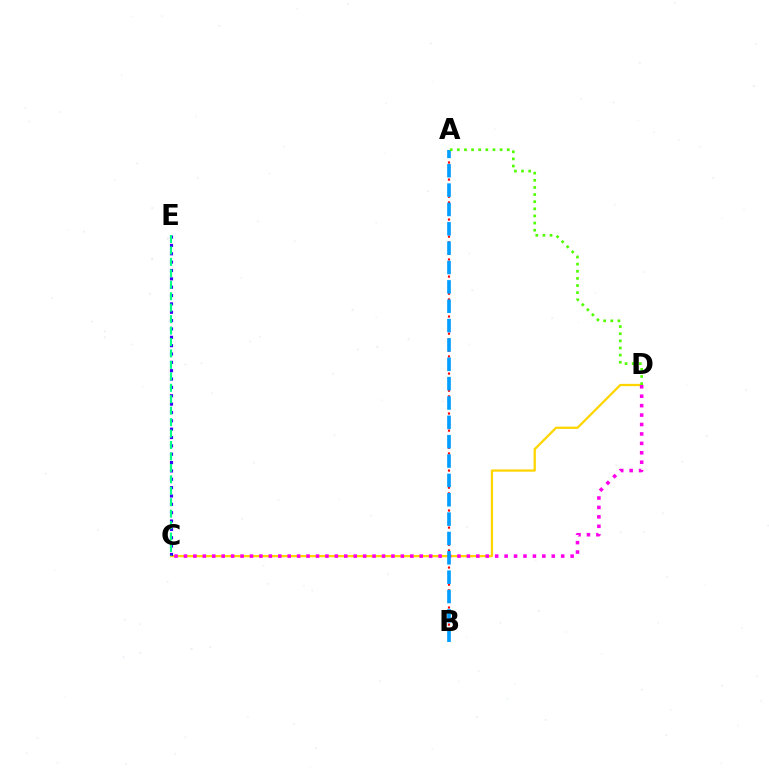{('C', 'D'): [{'color': '#ffd500', 'line_style': 'solid', 'thickness': 1.64}, {'color': '#ff00ed', 'line_style': 'dotted', 'thickness': 2.56}], ('C', 'E'): [{'color': '#3700ff', 'line_style': 'dotted', 'thickness': 2.27}, {'color': '#00ff86', 'line_style': 'dashed', 'thickness': 1.55}], ('A', 'B'): [{'color': '#ff0000', 'line_style': 'dotted', 'thickness': 1.55}, {'color': '#009eff', 'line_style': 'dashed', 'thickness': 2.63}], ('A', 'D'): [{'color': '#4fff00', 'line_style': 'dotted', 'thickness': 1.94}]}